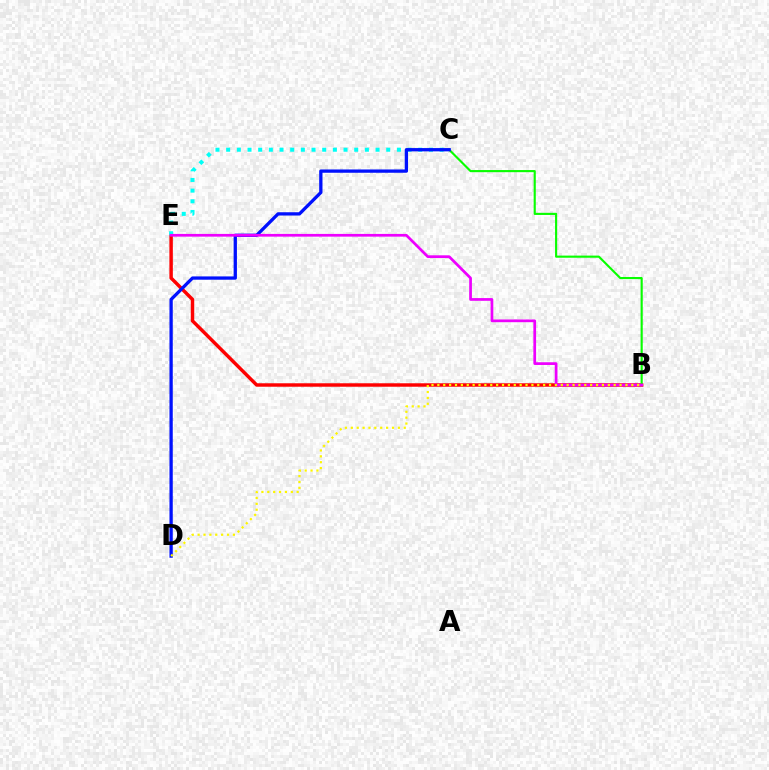{('B', 'E'): [{'color': '#ff0000', 'line_style': 'solid', 'thickness': 2.49}, {'color': '#ee00ff', 'line_style': 'solid', 'thickness': 1.96}], ('C', 'E'): [{'color': '#00fff6', 'line_style': 'dotted', 'thickness': 2.9}], ('B', 'C'): [{'color': '#08ff00', 'line_style': 'solid', 'thickness': 1.54}], ('C', 'D'): [{'color': '#0010ff', 'line_style': 'solid', 'thickness': 2.37}], ('B', 'D'): [{'color': '#fcf500', 'line_style': 'dotted', 'thickness': 1.6}]}